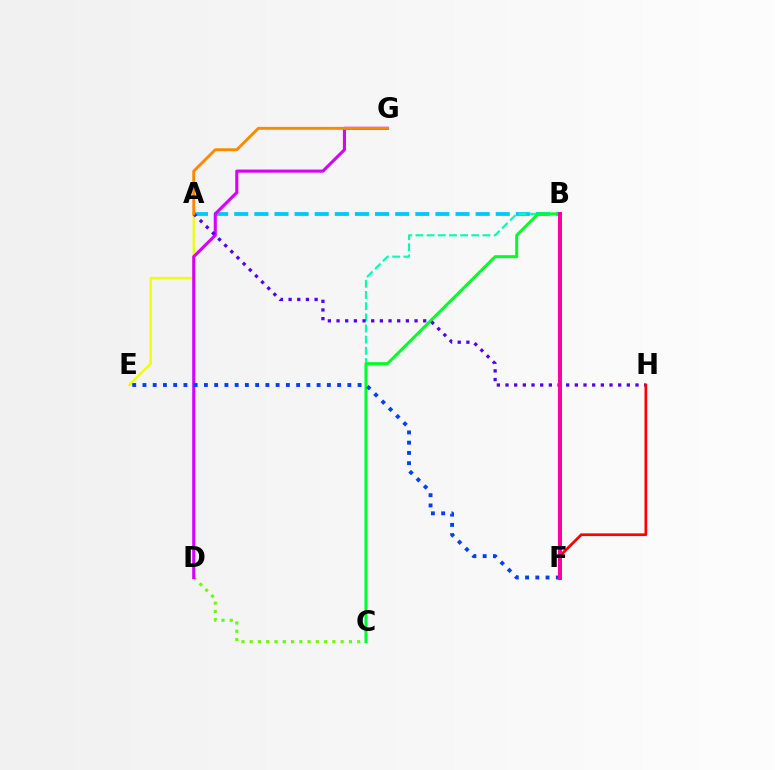{('A', 'B'): [{'color': '#00c7ff', 'line_style': 'dashed', 'thickness': 2.73}], ('B', 'C'): [{'color': '#00ffaf', 'line_style': 'dashed', 'thickness': 1.52}, {'color': '#00ff27', 'line_style': 'solid', 'thickness': 2.14}], ('A', 'E'): [{'color': '#eeff00', 'line_style': 'solid', 'thickness': 1.62}], ('C', 'D'): [{'color': '#66ff00', 'line_style': 'dotted', 'thickness': 2.25}], ('D', 'G'): [{'color': '#d600ff', 'line_style': 'solid', 'thickness': 2.23}], ('A', 'H'): [{'color': '#4f00ff', 'line_style': 'dotted', 'thickness': 2.35}], ('E', 'F'): [{'color': '#003fff', 'line_style': 'dotted', 'thickness': 2.78}], ('F', 'H'): [{'color': '#ff0000', 'line_style': 'solid', 'thickness': 1.95}], ('B', 'F'): [{'color': '#ff00a0', 'line_style': 'solid', 'thickness': 2.89}], ('A', 'G'): [{'color': '#ff8800', 'line_style': 'solid', 'thickness': 2.09}]}